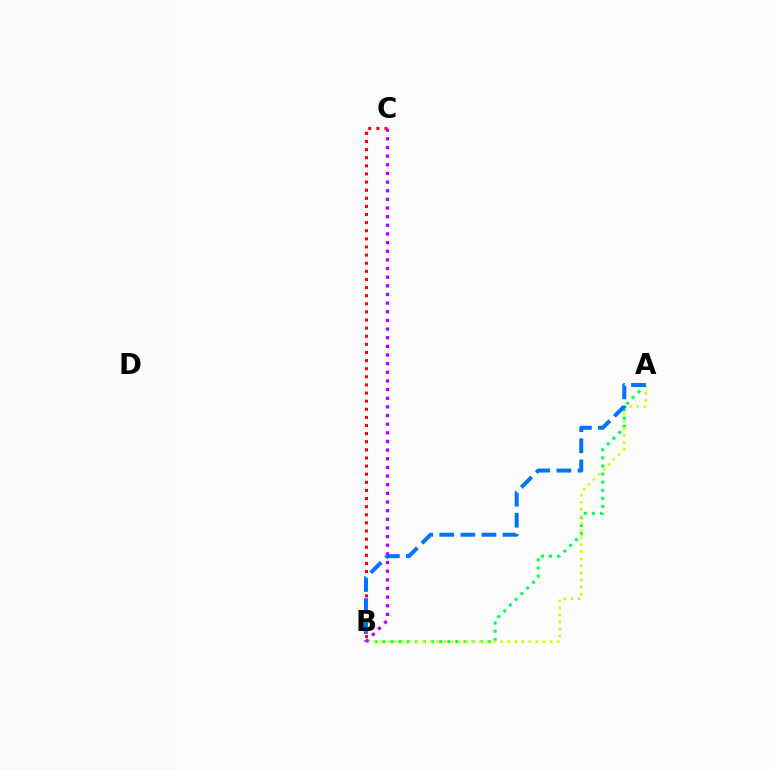{('B', 'C'): [{'color': '#ff0000', 'line_style': 'dotted', 'thickness': 2.2}, {'color': '#b900ff', 'line_style': 'dotted', 'thickness': 2.35}], ('A', 'B'): [{'color': '#00ff5c', 'line_style': 'dotted', 'thickness': 2.2}, {'color': '#d1ff00', 'line_style': 'dotted', 'thickness': 1.92}, {'color': '#0074ff', 'line_style': 'dashed', 'thickness': 2.86}]}